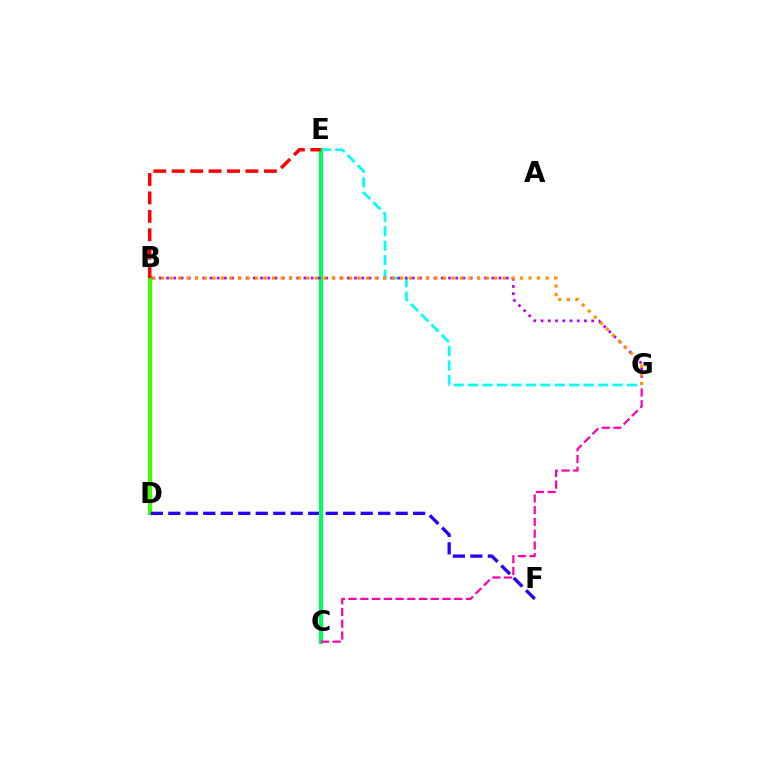{('B', 'D'): [{'color': '#d1ff00', 'line_style': 'dashed', 'thickness': 2.62}, {'color': '#3dff00', 'line_style': 'solid', 'thickness': 2.97}], ('D', 'F'): [{'color': '#2500ff', 'line_style': 'dashed', 'thickness': 2.38}], ('C', 'E'): [{'color': '#0074ff', 'line_style': 'solid', 'thickness': 2.92}, {'color': '#00ff5c', 'line_style': 'solid', 'thickness': 2.96}], ('E', 'G'): [{'color': '#00fff6', 'line_style': 'dashed', 'thickness': 1.96}], ('B', 'G'): [{'color': '#b900ff', 'line_style': 'dotted', 'thickness': 1.96}, {'color': '#ff9400', 'line_style': 'dotted', 'thickness': 2.32}], ('C', 'G'): [{'color': '#ff00ac', 'line_style': 'dashed', 'thickness': 1.59}], ('B', 'E'): [{'color': '#ff0000', 'line_style': 'dashed', 'thickness': 2.5}]}